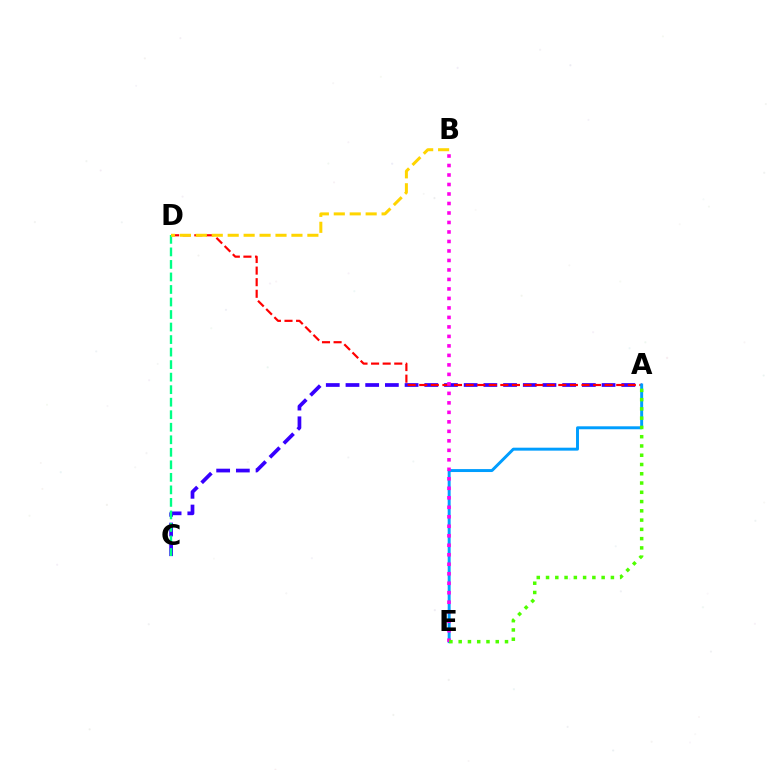{('A', 'C'): [{'color': '#3700ff', 'line_style': 'dashed', 'thickness': 2.68}], ('A', 'D'): [{'color': '#ff0000', 'line_style': 'dashed', 'thickness': 1.57}], ('A', 'E'): [{'color': '#009eff', 'line_style': 'solid', 'thickness': 2.12}, {'color': '#4fff00', 'line_style': 'dotted', 'thickness': 2.52}], ('C', 'D'): [{'color': '#00ff86', 'line_style': 'dashed', 'thickness': 1.7}], ('B', 'D'): [{'color': '#ffd500', 'line_style': 'dashed', 'thickness': 2.16}], ('B', 'E'): [{'color': '#ff00ed', 'line_style': 'dotted', 'thickness': 2.58}]}